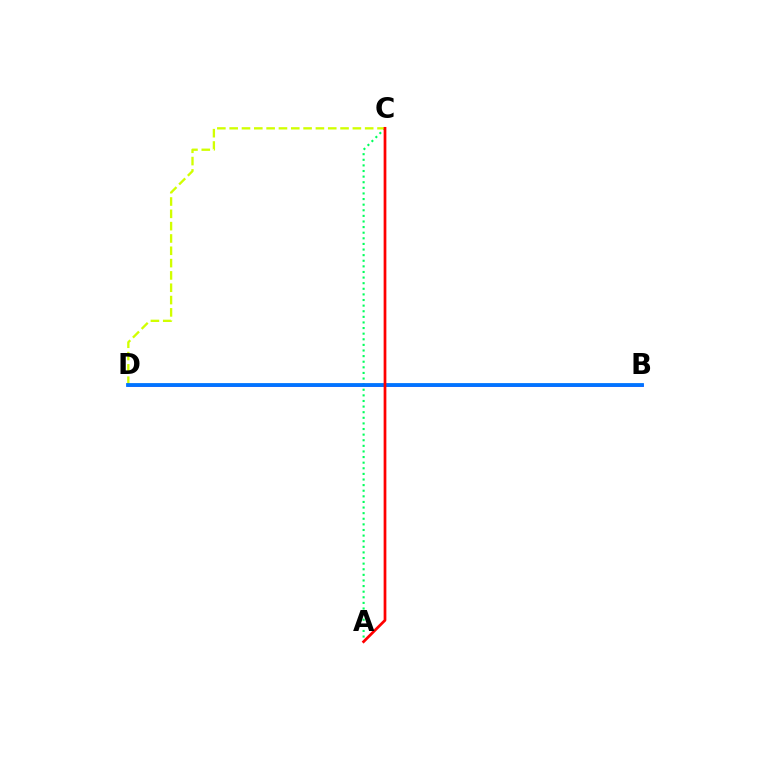{('A', 'C'): [{'color': '#00ff5c', 'line_style': 'dotted', 'thickness': 1.52}, {'color': '#ff0000', 'line_style': 'solid', 'thickness': 1.96}], ('B', 'D'): [{'color': '#b900ff', 'line_style': 'solid', 'thickness': 1.81}, {'color': '#0074ff', 'line_style': 'solid', 'thickness': 2.74}], ('C', 'D'): [{'color': '#d1ff00', 'line_style': 'dashed', 'thickness': 1.67}]}